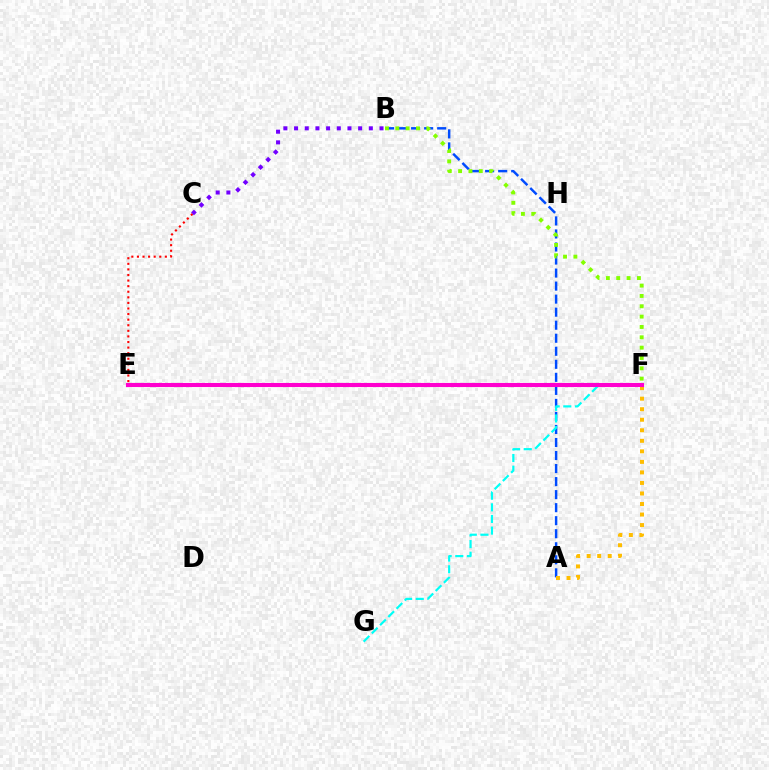{('A', 'B'): [{'color': '#004bff', 'line_style': 'dashed', 'thickness': 1.77}], ('E', 'F'): [{'color': '#00ff39', 'line_style': 'dashed', 'thickness': 1.76}, {'color': '#ff00cf', 'line_style': 'solid', 'thickness': 2.94}], ('C', 'E'): [{'color': '#ff0000', 'line_style': 'dotted', 'thickness': 1.52}], ('B', 'F'): [{'color': '#84ff00', 'line_style': 'dotted', 'thickness': 2.81}], ('A', 'F'): [{'color': '#ffbd00', 'line_style': 'dotted', 'thickness': 2.86}], ('F', 'G'): [{'color': '#00fff6', 'line_style': 'dashed', 'thickness': 1.58}], ('B', 'C'): [{'color': '#7200ff', 'line_style': 'dotted', 'thickness': 2.9}]}